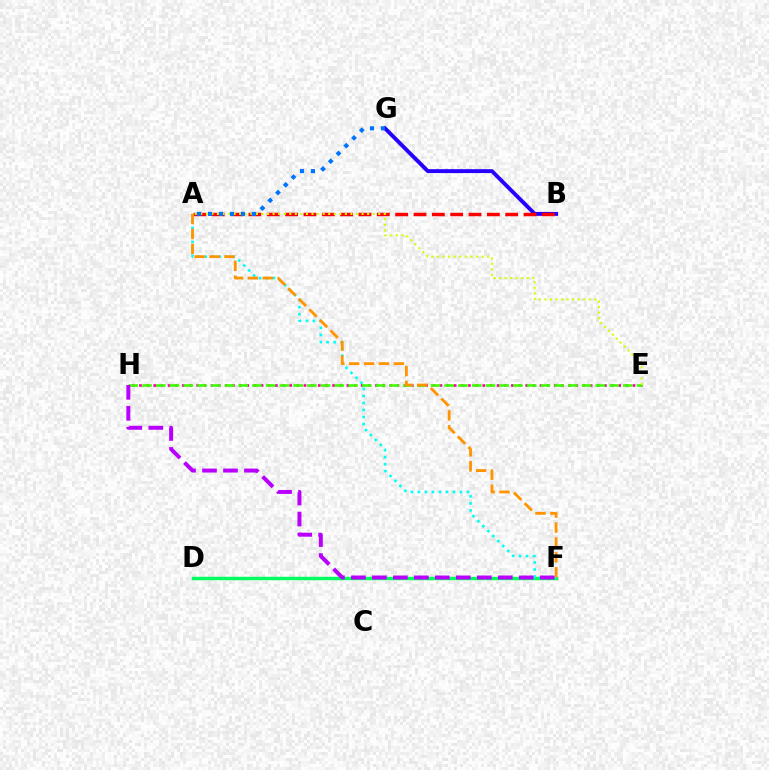{('D', 'F'): [{'color': '#00ff5c', 'line_style': 'solid', 'thickness': 2.46}], ('B', 'G'): [{'color': '#2500ff', 'line_style': 'solid', 'thickness': 2.8}], ('A', 'F'): [{'color': '#00fff6', 'line_style': 'dotted', 'thickness': 1.91}, {'color': '#ff9400', 'line_style': 'dashed', 'thickness': 2.03}], ('A', 'B'): [{'color': '#ff0000', 'line_style': 'dashed', 'thickness': 2.49}], ('E', 'H'): [{'color': '#ff00ac', 'line_style': 'dotted', 'thickness': 1.94}, {'color': '#3dff00', 'line_style': 'dashed', 'thickness': 1.87}], ('A', 'E'): [{'color': '#d1ff00', 'line_style': 'dotted', 'thickness': 1.51}], ('F', 'H'): [{'color': '#b900ff', 'line_style': 'dashed', 'thickness': 2.85}], ('A', 'G'): [{'color': '#0074ff', 'line_style': 'dotted', 'thickness': 2.98}]}